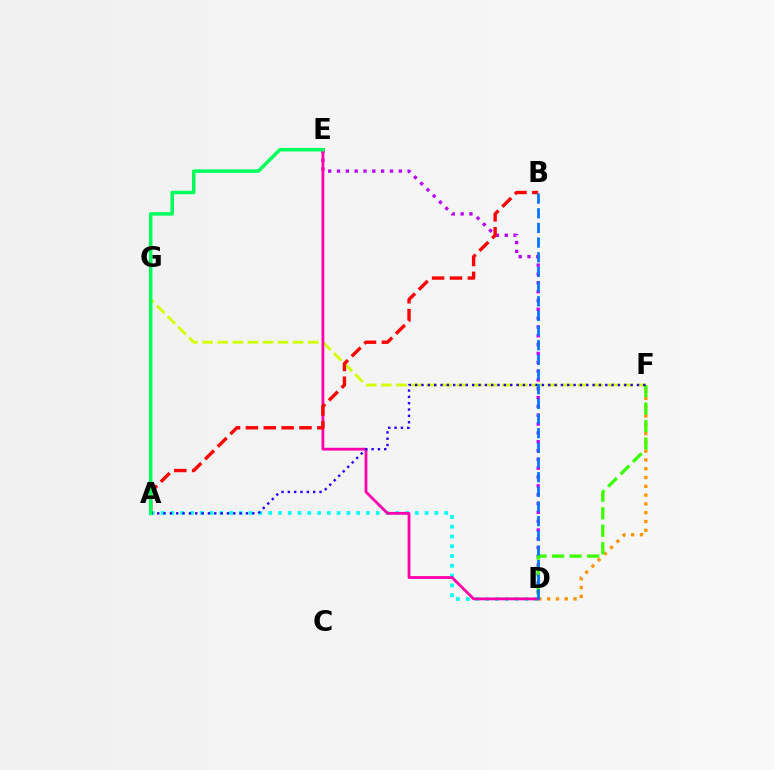{('D', 'F'): [{'color': '#ff9400', 'line_style': 'dotted', 'thickness': 2.39}, {'color': '#3dff00', 'line_style': 'dashed', 'thickness': 2.38}], ('A', 'D'): [{'color': '#00fff6', 'line_style': 'dotted', 'thickness': 2.66}], ('F', 'G'): [{'color': '#d1ff00', 'line_style': 'dashed', 'thickness': 2.05}], ('D', 'E'): [{'color': '#b900ff', 'line_style': 'dotted', 'thickness': 2.4}, {'color': '#ff00ac', 'line_style': 'solid', 'thickness': 2.02}], ('A', 'B'): [{'color': '#ff0000', 'line_style': 'dashed', 'thickness': 2.43}], ('A', 'F'): [{'color': '#2500ff', 'line_style': 'dotted', 'thickness': 1.72}], ('A', 'E'): [{'color': '#00ff5c', 'line_style': 'solid', 'thickness': 2.53}], ('B', 'D'): [{'color': '#0074ff', 'line_style': 'dashed', 'thickness': 1.99}]}